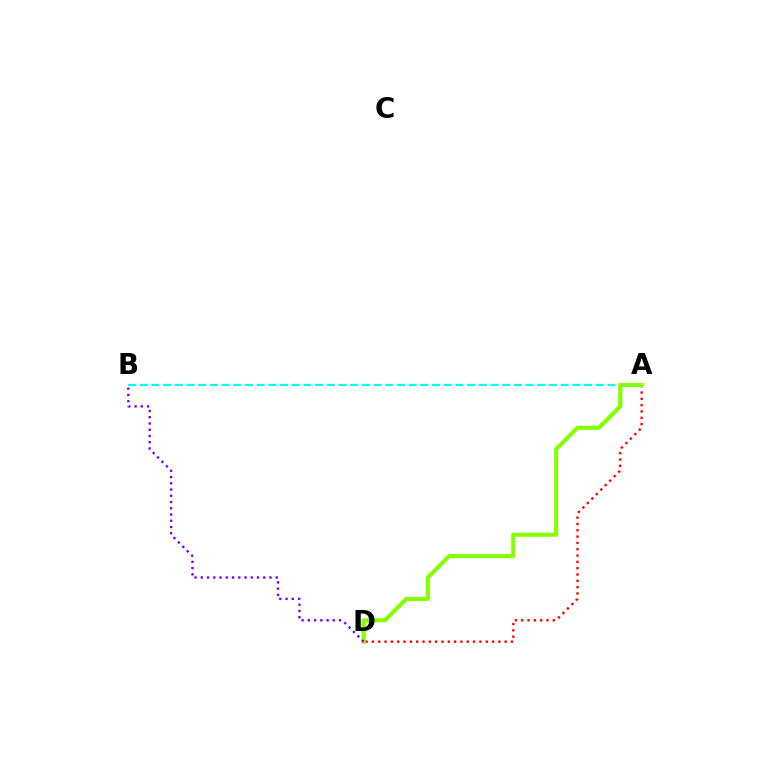{('A', 'B'): [{'color': '#00fff6', 'line_style': 'dashed', 'thickness': 1.59}], ('A', 'D'): [{'color': '#ff0000', 'line_style': 'dotted', 'thickness': 1.72}, {'color': '#84ff00', 'line_style': 'solid', 'thickness': 2.97}], ('B', 'D'): [{'color': '#7200ff', 'line_style': 'dotted', 'thickness': 1.7}]}